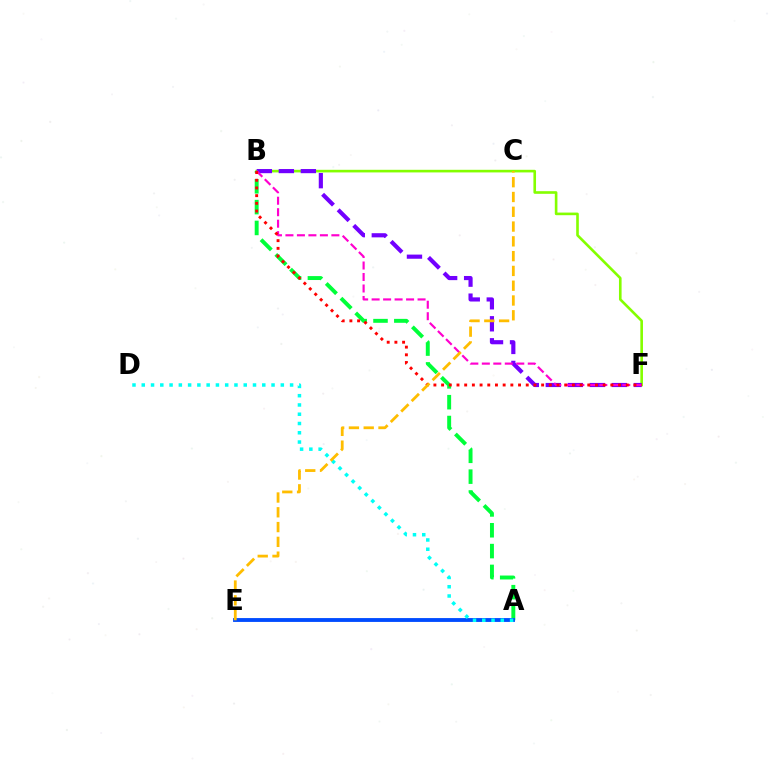{('B', 'F'): [{'color': '#84ff00', 'line_style': 'solid', 'thickness': 1.89}, {'color': '#7200ff', 'line_style': 'dashed', 'thickness': 2.99}, {'color': '#ff00cf', 'line_style': 'dashed', 'thickness': 1.56}, {'color': '#ff0000', 'line_style': 'dotted', 'thickness': 2.09}], ('A', 'B'): [{'color': '#00ff39', 'line_style': 'dashed', 'thickness': 2.83}], ('A', 'E'): [{'color': '#004bff', 'line_style': 'solid', 'thickness': 2.77}], ('A', 'D'): [{'color': '#00fff6', 'line_style': 'dotted', 'thickness': 2.52}], ('C', 'E'): [{'color': '#ffbd00', 'line_style': 'dashed', 'thickness': 2.01}]}